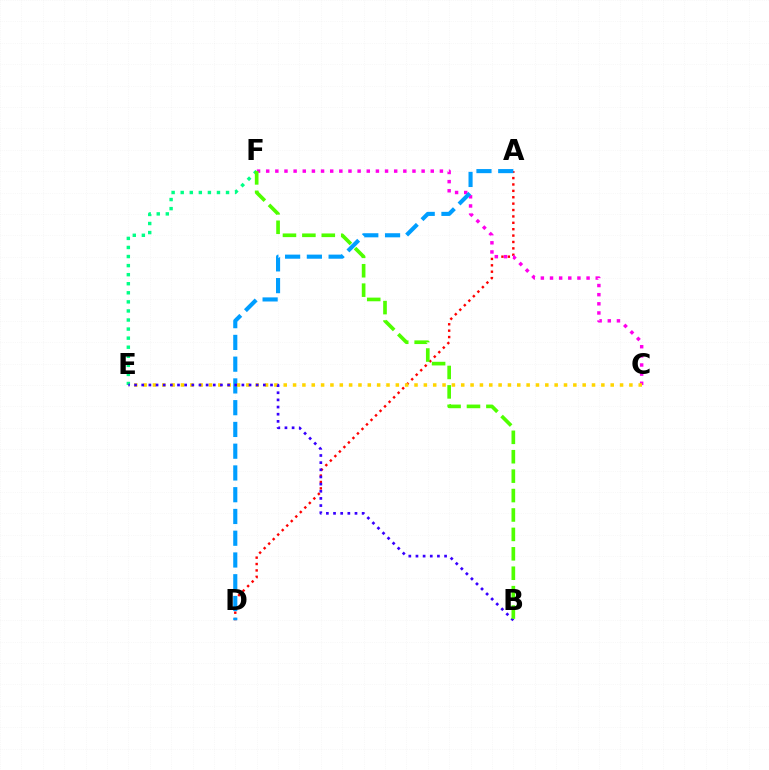{('A', 'D'): [{'color': '#ff0000', 'line_style': 'dotted', 'thickness': 1.74}, {'color': '#009eff', 'line_style': 'dashed', 'thickness': 2.96}], ('E', 'F'): [{'color': '#00ff86', 'line_style': 'dotted', 'thickness': 2.46}], ('C', 'F'): [{'color': '#ff00ed', 'line_style': 'dotted', 'thickness': 2.48}], ('C', 'E'): [{'color': '#ffd500', 'line_style': 'dotted', 'thickness': 2.54}], ('B', 'E'): [{'color': '#3700ff', 'line_style': 'dotted', 'thickness': 1.94}], ('B', 'F'): [{'color': '#4fff00', 'line_style': 'dashed', 'thickness': 2.64}]}